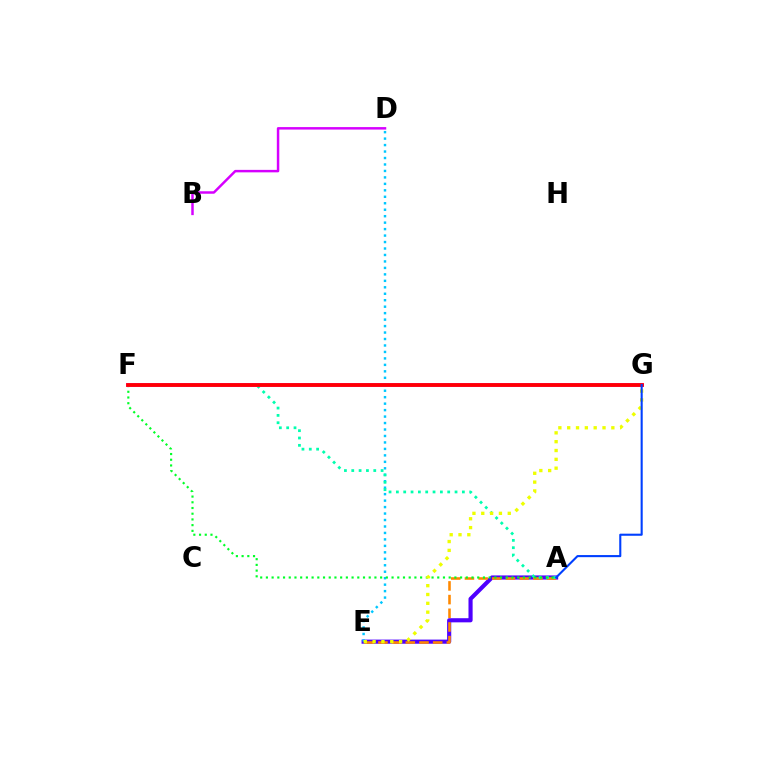{('A', 'E'): [{'color': '#4f00ff', 'line_style': 'solid', 'thickness': 2.97}, {'color': '#ff8800', 'line_style': 'dashed', 'thickness': 1.86}], ('F', 'G'): [{'color': '#66ff00', 'line_style': 'dashed', 'thickness': 1.72}, {'color': '#ff00a0', 'line_style': 'solid', 'thickness': 2.75}, {'color': '#ff0000', 'line_style': 'solid', 'thickness': 2.6}], ('D', 'E'): [{'color': '#00c7ff', 'line_style': 'dotted', 'thickness': 1.76}], ('A', 'F'): [{'color': '#00ffaf', 'line_style': 'dotted', 'thickness': 1.99}, {'color': '#00ff27', 'line_style': 'dotted', 'thickness': 1.55}], ('E', 'G'): [{'color': '#eeff00', 'line_style': 'dotted', 'thickness': 2.4}], ('B', 'D'): [{'color': '#d600ff', 'line_style': 'solid', 'thickness': 1.78}], ('A', 'G'): [{'color': '#003fff', 'line_style': 'solid', 'thickness': 1.51}]}